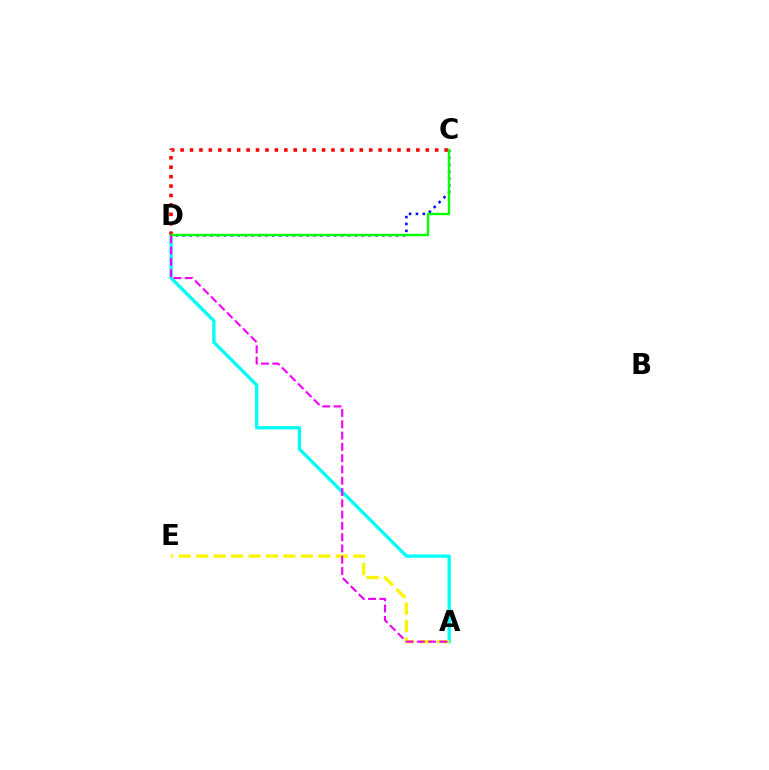{('A', 'D'): [{'color': '#00fff6', 'line_style': 'solid', 'thickness': 2.38}, {'color': '#ee00ff', 'line_style': 'dashed', 'thickness': 1.53}], ('A', 'E'): [{'color': '#fcf500', 'line_style': 'dashed', 'thickness': 2.37}], ('C', 'D'): [{'color': '#ff0000', 'line_style': 'dotted', 'thickness': 2.56}, {'color': '#0010ff', 'line_style': 'dotted', 'thickness': 1.87}, {'color': '#08ff00', 'line_style': 'solid', 'thickness': 1.7}]}